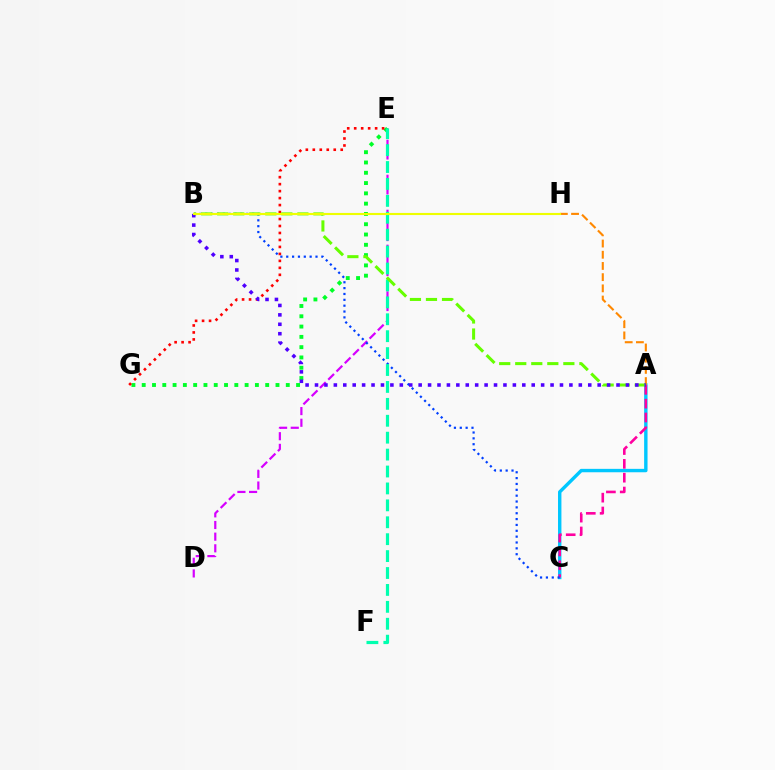{('A', 'C'): [{'color': '#00c7ff', 'line_style': 'solid', 'thickness': 2.45}, {'color': '#ff00a0', 'line_style': 'dashed', 'thickness': 1.88}], ('D', 'E'): [{'color': '#d600ff', 'line_style': 'dashed', 'thickness': 1.58}], ('E', 'G'): [{'color': '#00ff27', 'line_style': 'dotted', 'thickness': 2.8}, {'color': '#ff0000', 'line_style': 'dotted', 'thickness': 1.9}], ('B', 'C'): [{'color': '#003fff', 'line_style': 'dotted', 'thickness': 1.59}], ('A', 'H'): [{'color': '#ff8800', 'line_style': 'dashed', 'thickness': 1.52}], ('E', 'F'): [{'color': '#00ffaf', 'line_style': 'dashed', 'thickness': 2.3}], ('A', 'B'): [{'color': '#66ff00', 'line_style': 'dashed', 'thickness': 2.18}, {'color': '#4f00ff', 'line_style': 'dotted', 'thickness': 2.56}], ('B', 'H'): [{'color': '#eeff00', 'line_style': 'solid', 'thickness': 1.53}]}